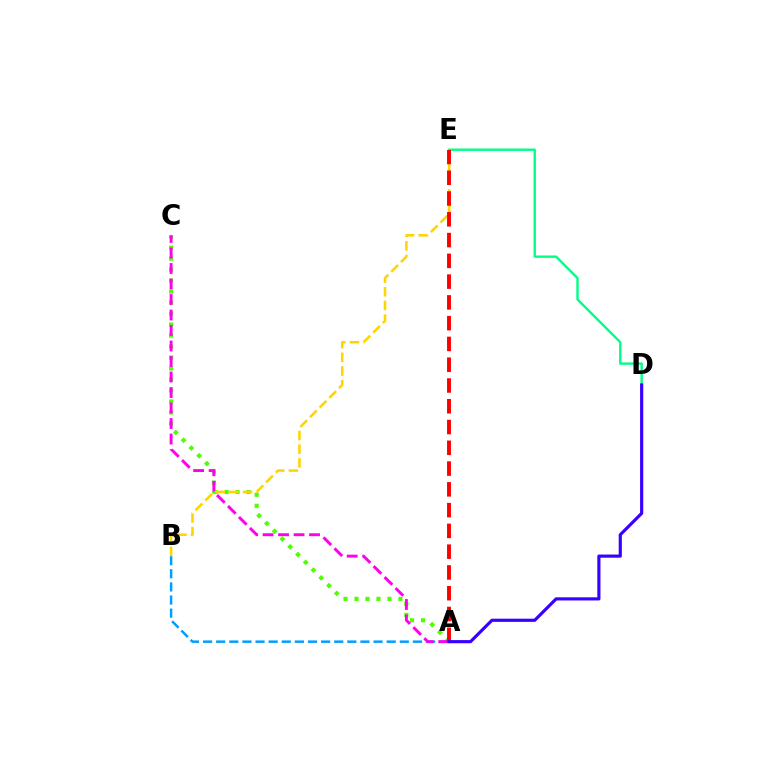{('A', 'C'): [{'color': '#4fff00', 'line_style': 'dotted', 'thickness': 2.99}, {'color': '#ff00ed', 'line_style': 'dashed', 'thickness': 2.11}], ('A', 'B'): [{'color': '#009eff', 'line_style': 'dashed', 'thickness': 1.78}], ('D', 'E'): [{'color': '#00ff86', 'line_style': 'solid', 'thickness': 1.72}], ('B', 'E'): [{'color': '#ffd500', 'line_style': 'dashed', 'thickness': 1.86}], ('A', 'E'): [{'color': '#ff0000', 'line_style': 'dashed', 'thickness': 2.82}], ('A', 'D'): [{'color': '#3700ff', 'line_style': 'solid', 'thickness': 2.27}]}